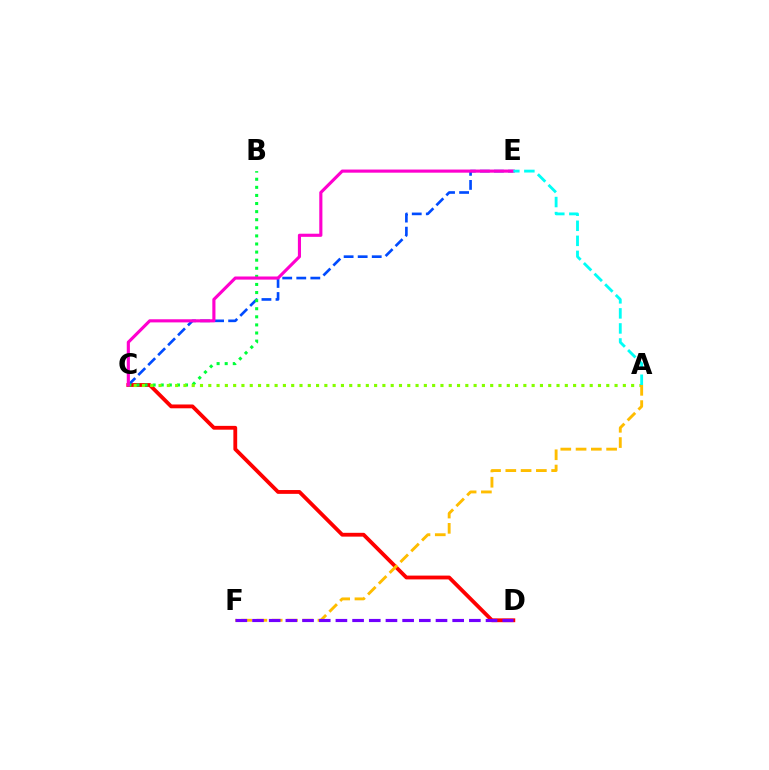{('C', 'D'): [{'color': '#ff0000', 'line_style': 'solid', 'thickness': 2.75}], ('C', 'E'): [{'color': '#004bff', 'line_style': 'dashed', 'thickness': 1.91}, {'color': '#ff00cf', 'line_style': 'solid', 'thickness': 2.25}], ('B', 'C'): [{'color': '#00ff39', 'line_style': 'dotted', 'thickness': 2.2}], ('A', 'C'): [{'color': '#84ff00', 'line_style': 'dotted', 'thickness': 2.25}], ('A', 'E'): [{'color': '#00fff6', 'line_style': 'dashed', 'thickness': 2.04}], ('A', 'F'): [{'color': '#ffbd00', 'line_style': 'dashed', 'thickness': 2.07}], ('D', 'F'): [{'color': '#7200ff', 'line_style': 'dashed', 'thickness': 2.27}]}